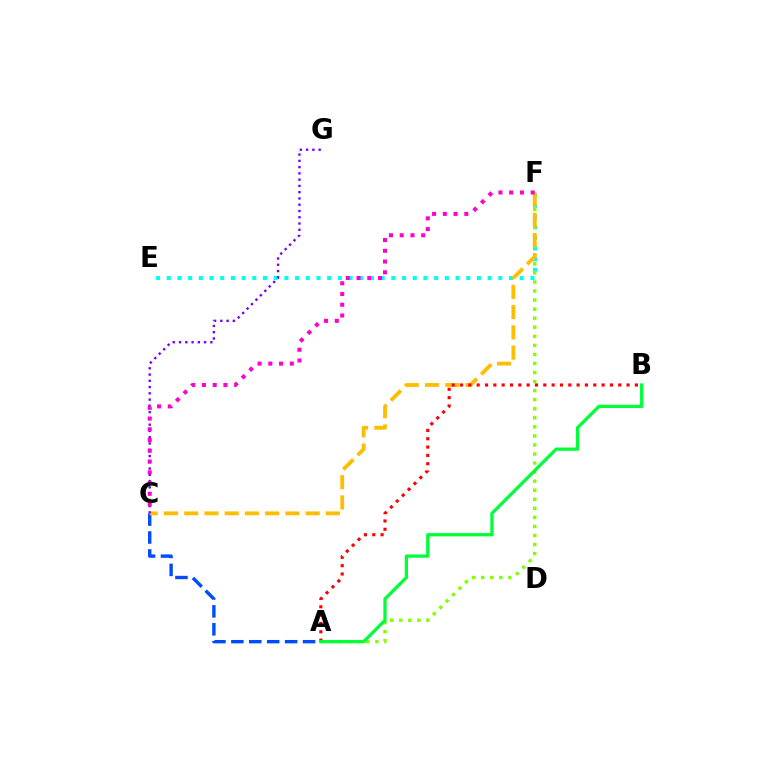{('E', 'F'): [{'color': '#00fff6', 'line_style': 'dotted', 'thickness': 2.91}], ('A', 'C'): [{'color': '#004bff', 'line_style': 'dashed', 'thickness': 2.44}], ('A', 'F'): [{'color': '#84ff00', 'line_style': 'dotted', 'thickness': 2.46}], ('C', 'F'): [{'color': '#ffbd00', 'line_style': 'dashed', 'thickness': 2.75}, {'color': '#ff00cf', 'line_style': 'dotted', 'thickness': 2.92}], ('C', 'G'): [{'color': '#7200ff', 'line_style': 'dotted', 'thickness': 1.7}], ('A', 'B'): [{'color': '#ff0000', 'line_style': 'dotted', 'thickness': 2.26}, {'color': '#00ff39', 'line_style': 'solid', 'thickness': 2.35}]}